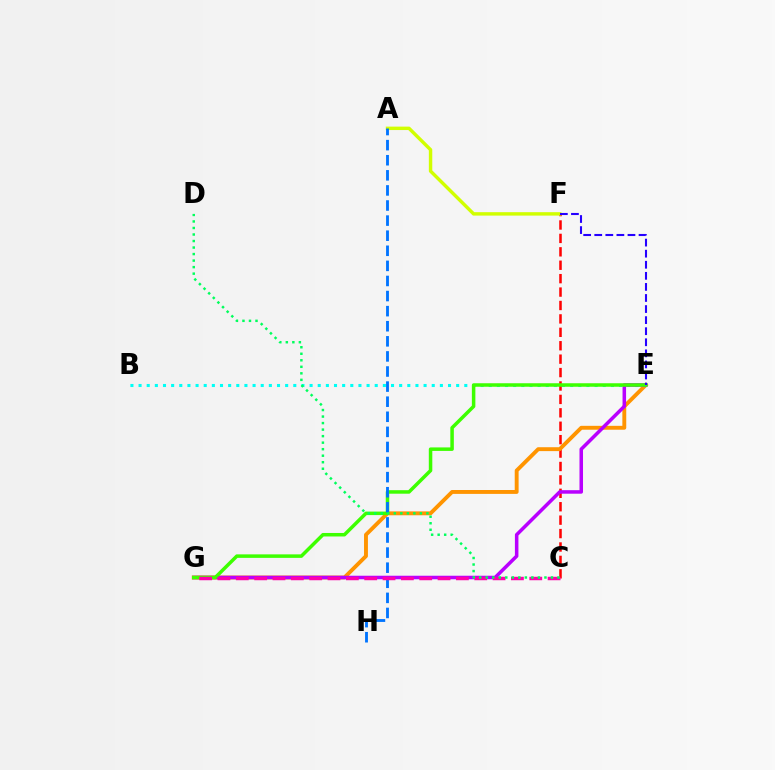{('C', 'F'): [{'color': '#ff0000', 'line_style': 'dashed', 'thickness': 1.82}], ('A', 'F'): [{'color': '#d1ff00', 'line_style': 'solid', 'thickness': 2.46}], ('E', 'G'): [{'color': '#ff9400', 'line_style': 'solid', 'thickness': 2.8}, {'color': '#b900ff', 'line_style': 'solid', 'thickness': 2.53}, {'color': '#3dff00', 'line_style': 'solid', 'thickness': 2.52}], ('B', 'E'): [{'color': '#00fff6', 'line_style': 'dotted', 'thickness': 2.21}], ('A', 'H'): [{'color': '#0074ff', 'line_style': 'dashed', 'thickness': 2.05}], ('C', 'G'): [{'color': '#ff00ac', 'line_style': 'dashed', 'thickness': 2.49}], ('C', 'D'): [{'color': '#00ff5c', 'line_style': 'dotted', 'thickness': 1.77}], ('E', 'F'): [{'color': '#2500ff', 'line_style': 'dashed', 'thickness': 1.5}]}